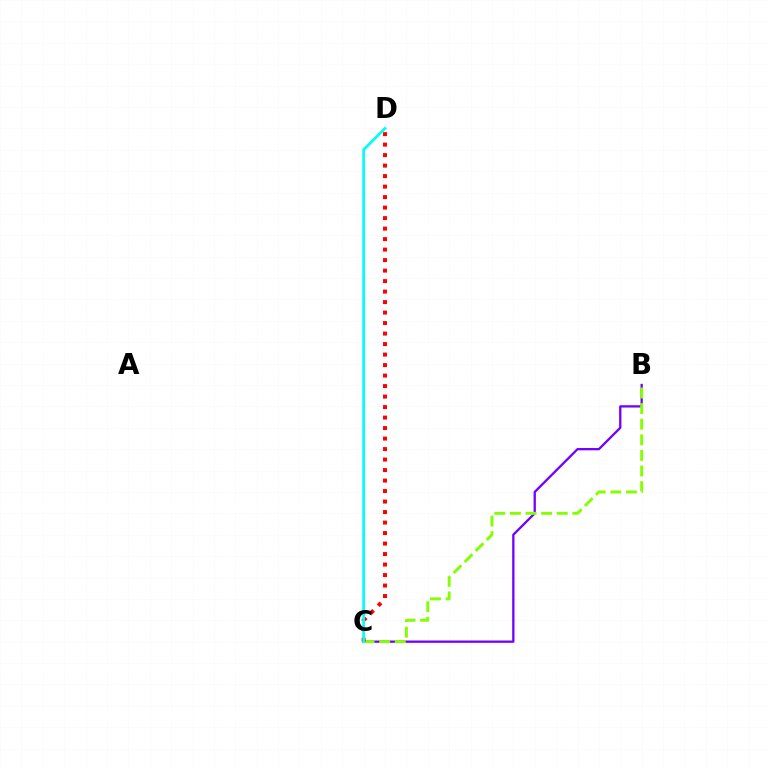{('B', 'C'): [{'color': '#7200ff', 'line_style': 'solid', 'thickness': 1.65}, {'color': '#84ff00', 'line_style': 'dashed', 'thickness': 2.12}], ('C', 'D'): [{'color': '#ff0000', 'line_style': 'dotted', 'thickness': 2.85}, {'color': '#00fff6', 'line_style': 'solid', 'thickness': 1.95}]}